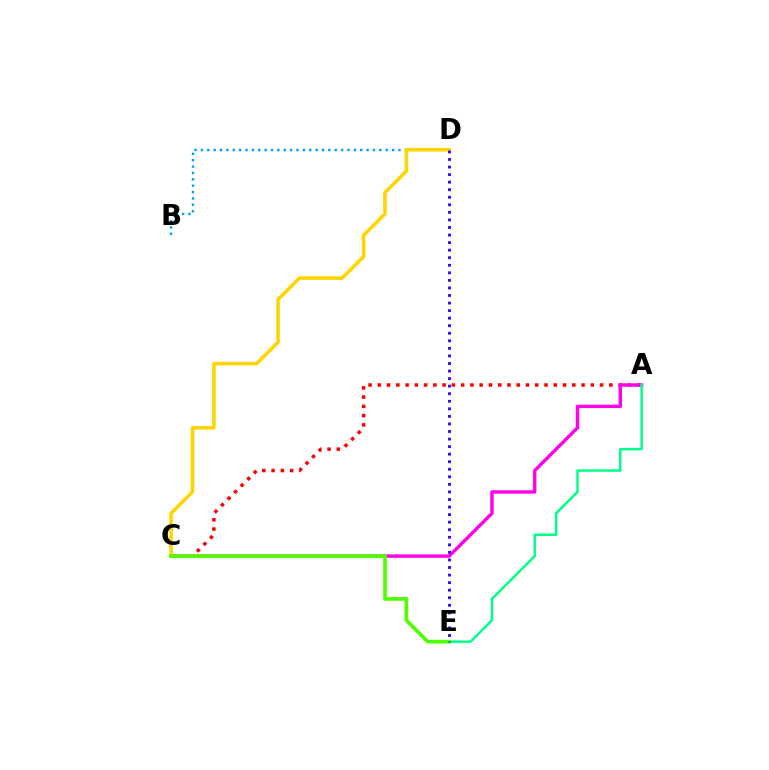{('A', 'C'): [{'color': '#ff0000', 'line_style': 'dotted', 'thickness': 2.52}, {'color': '#ff00ed', 'line_style': 'solid', 'thickness': 2.44}], ('B', 'D'): [{'color': '#009eff', 'line_style': 'dotted', 'thickness': 1.73}], ('A', 'E'): [{'color': '#00ff86', 'line_style': 'solid', 'thickness': 1.8}], ('C', 'D'): [{'color': '#ffd500', 'line_style': 'solid', 'thickness': 2.58}], ('C', 'E'): [{'color': '#4fff00', 'line_style': 'solid', 'thickness': 2.66}], ('D', 'E'): [{'color': '#3700ff', 'line_style': 'dotted', 'thickness': 2.05}]}